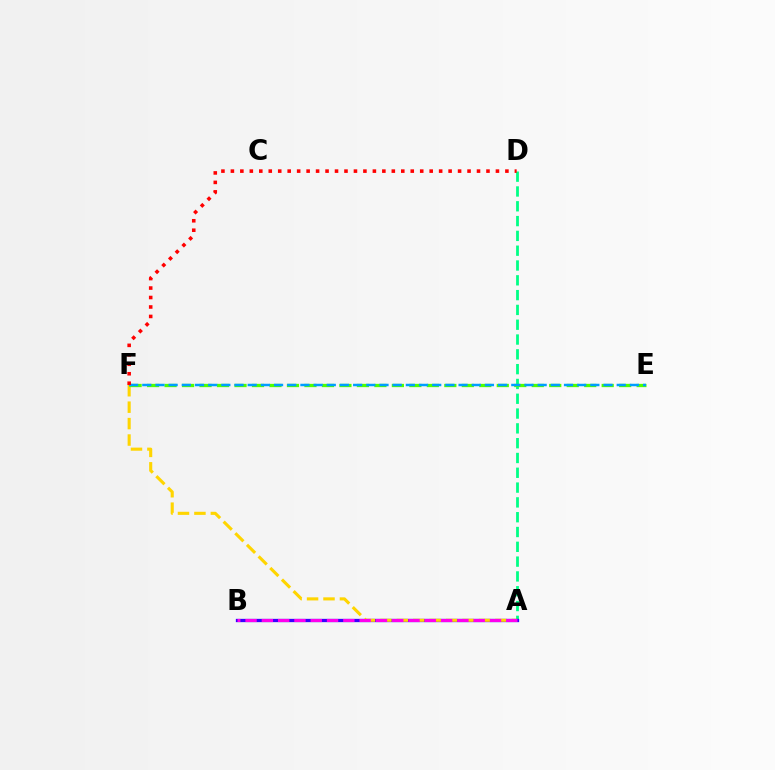{('A', 'D'): [{'color': '#00ff86', 'line_style': 'dashed', 'thickness': 2.01}], ('A', 'B'): [{'color': '#3700ff', 'line_style': 'solid', 'thickness': 2.38}, {'color': '#ff00ed', 'line_style': 'dashed', 'thickness': 2.21}], ('A', 'F'): [{'color': '#ffd500', 'line_style': 'dashed', 'thickness': 2.23}], ('E', 'F'): [{'color': '#4fff00', 'line_style': 'dashed', 'thickness': 2.38}, {'color': '#009eff', 'line_style': 'dashed', 'thickness': 1.79}], ('D', 'F'): [{'color': '#ff0000', 'line_style': 'dotted', 'thickness': 2.57}]}